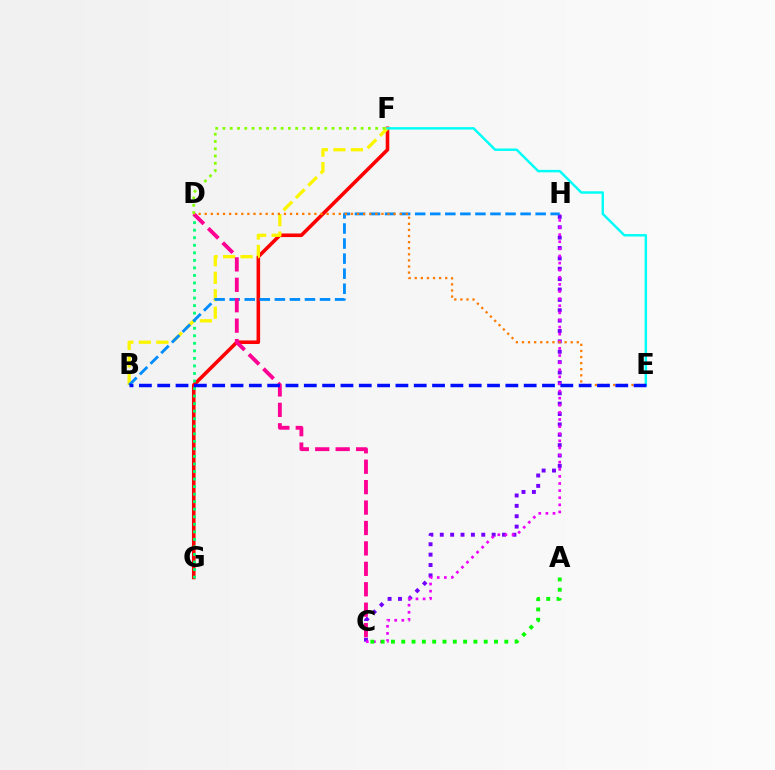{('F', 'G'): [{'color': '#ff0000', 'line_style': 'solid', 'thickness': 2.58}], ('B', 'F'): [{'color': '#fcf500', 'line_style': 'dashed', 'thickness': 2.37}], ('C', 'H'): [{'color': '#7200ff', 'line_style': 'dotted', 'thickness': 2.82}, {'color': '#ee00ff', 'line_style': 'dotted', 'thickness': 1.93}], ('D', 'G'): [{'color': '#00ff74', 'line_style': 'dotted', 'thickness': 2.05}], ('E', 'F'): [{'color': '#00fff6', 'line_style': 'solid', 'thickness': 1.76}], ('B', 'H'): [{'color': '#008cff', 'line_style': 'dashed', 'thickness': 2.05}], ('A', 'C'): [{'color': '#08ff00', 'line_style': 'dotted', 'thickness': 2.8}], ('C', 'D'): [{'color': '#ff0094', 'line_style': 'dashed', 'thickness': 2.77}], ('D', 'E'): [{'color': '#ff7c00', 'line_style': 'dotted', 'thickness': 1.66}], ('D', 'F'): [{'color': '#84ff00', 'line_style': 'dotted', 'thickness': 1.98}], ('B', 'E'): [{'color': '#0010ff', 'line_style': 'dashed', 'thickness': 2.49}]}